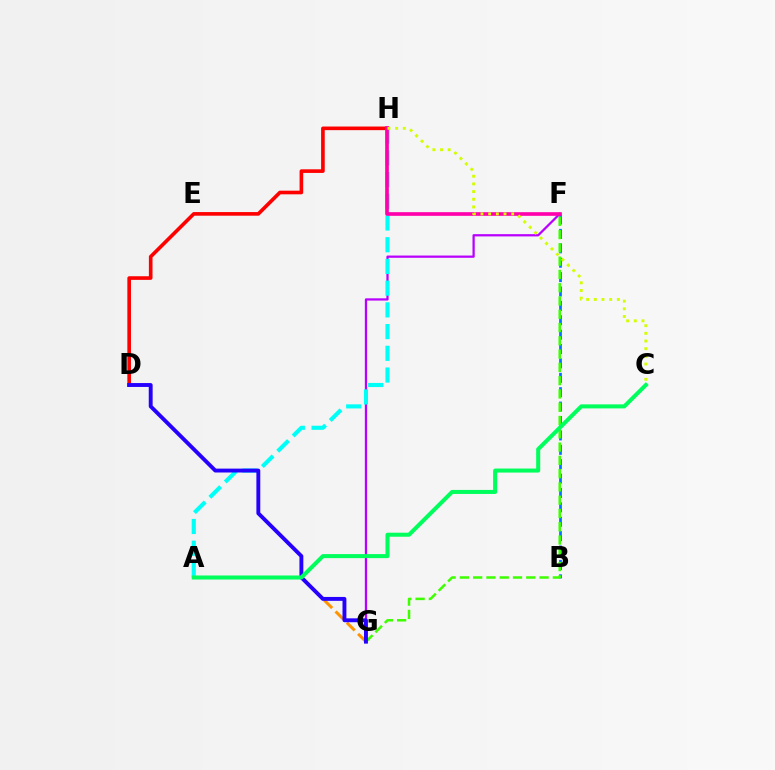{('B', 'F'): [{'color': '#0074ff', 'line_style': 'dashed', 'thickness': 1.96}], ('A', 'G'): [{'color': '#ff9400', 'line_style': 'dashed', 'thickness': 2.16}], ('F', 'G'): [{'color': '#b900ff', 'line_style': 'solid', 'thickness': 1.62}, {'color': '#3dff00', 'line_style': 'dashed', 'thickness': 1.8}], ('D', 'H'): [{'color': '#ff0000', 'line_style': 'solid', 'thickness': 2.61}], ('A', 'H'): [{'color': '#00fff6', 'line_style': 'dashed', 'thickness': 2.95}], ('D', 'G'): [{'color': '#2500ff', 'line_style': 'solid', 'thickness': 2.8}], ('F', 'H'): [{'color': '#ff00ac', 'line_style': 'solid', 'thickness': 2.63}], ('A', 'C'): [{'color': '#00ff5c', 'line_style': 'solid', 'thickness': 2.9}], ('C', 'H'): [{'color': '#d1ff00', 'line_style': 'dotted', 'thickness': 2.08}]}